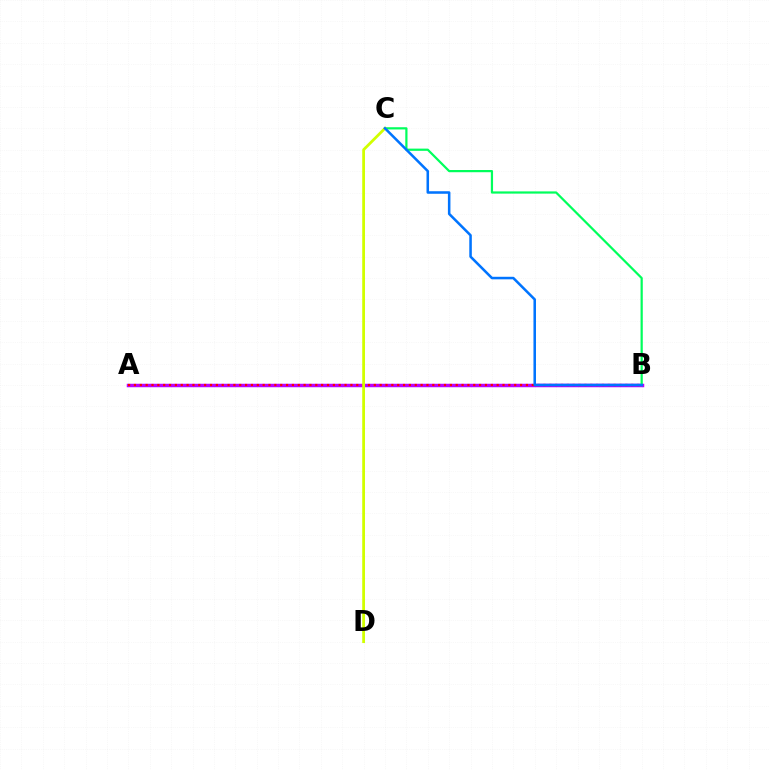{('A', 'B'): [{'color': '#b900ff', 'line_style': 'solid', 'thickness': 2.51}, {'color': '#ff0000', 'line_style': 'dotted', 'thickness': 1.59}], ('B', 'C'): [{'color': '#00ff5c', 'line_style': 'solid', 'thickness': 1.6}, {'color': '#0074ff', 'line_style': 'solid', 'thickness': 1.83}], ('C', 'D'): [{'color': '#d1ff00', 'line_style': 'solid', 'thickness': 2.0}]}